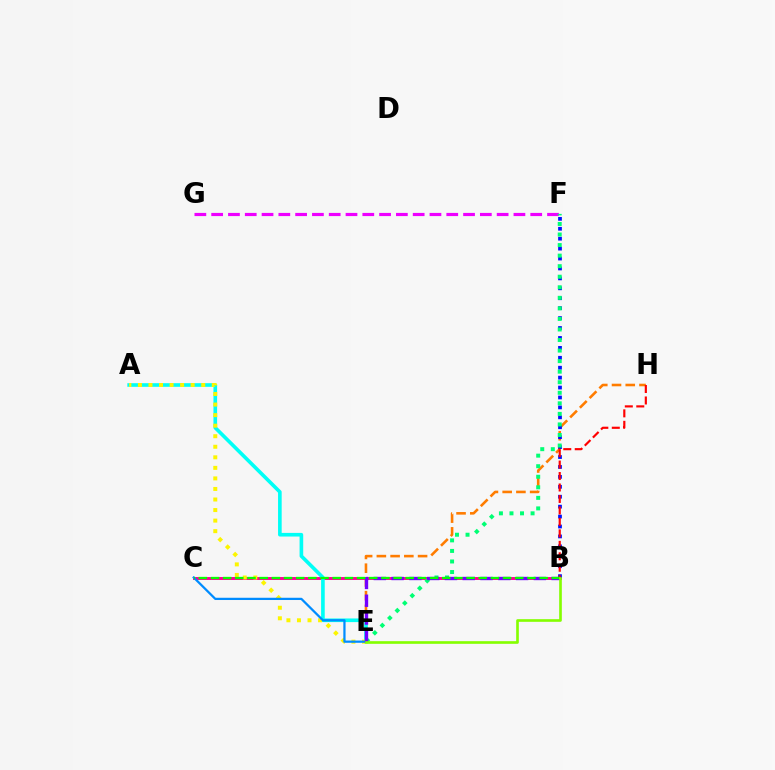{('E', 'H'): [{'color': '#ff7c00', 'line_style': 'dashed', 'thickness': 1.87}], ('B', 'C'): [{'color': '#ff0094', 'line_style': 'solid', 'thickness': 2.11}, {'color': '#08ff00', 'line_style': 'dashed', 'thickness': 1.65}], ('B', 'F'): [{'color': '#0010ff', 'line_style': 'dotted', 'thickness': 2.7}], ('A', 'E'): [{'color': '#00fff6', 'line_style': 'solid', 'thickness': 2.62}, {'color': '#fcf500', 'line_style': 'dotted', 'thickness': 2.87}], ('B', 'H'): [{'color': '#ff0000', 'line_style': 'dashed', 'thickness': 1.56}], ('F', 'G'): [{'color': '#ee00ff', 'line_style': 'dashed', 'thickness': 2.28}], ('C', 'E'): [{'color': '#008cff', 'line_style': 'solid', 'thickness': 1.62}], ('E', 'F'): [{'color': '#00ff74', 'line_style': 'dotted', 'thickness': 2.87}], ('B', 'E'): [{'color': '#7200ff', 'line_style': 'dashed', 'thickness': 2.42}, {'color': '#84ff00', 'line_style': 'solid', 'thickness': 1.91}]}